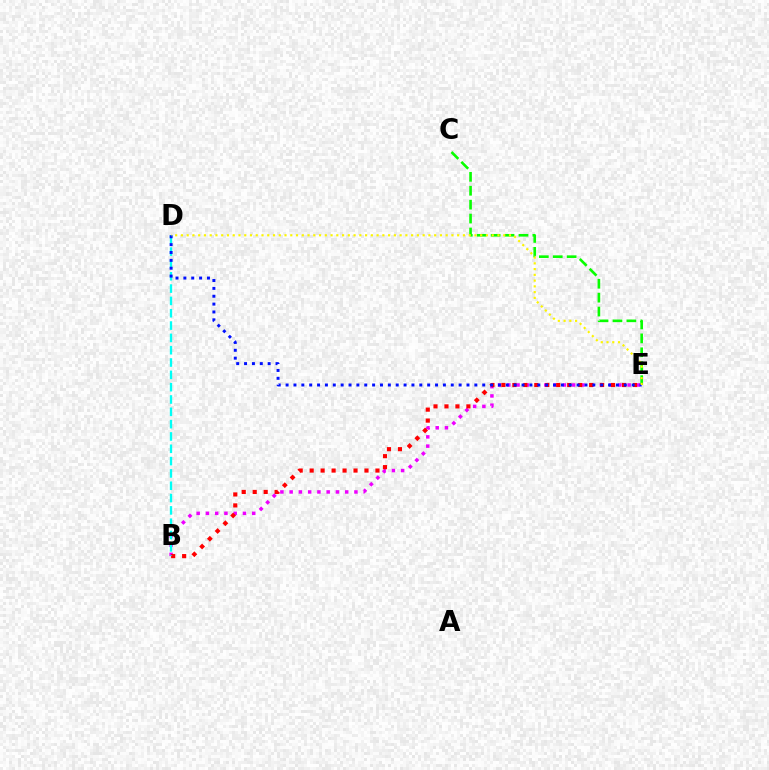{('B', 'E'): [{'color': '#ee00ff', 'line_style': 'dotted', 'thickness': 2.52}, {'color': '#ff0000', 'line_style': 'dotted', 'thickness': 2.98}], ('C', 'E'): [{'color': '#08ff00', 'line_style': 'dashed', 'thickness': 1.89}], ('B', 'D'): [{'color': '#00fff6', 'line_style': 'dashed', 'thickness': 1.67}], ('D', 'E'): [{'color': '#0010ff', 'line_style': 'dotted', 'thickness': 2.14}, {'color': '#fcf500', 'line_style': 'dotted', 'thickness': 1.56}]}